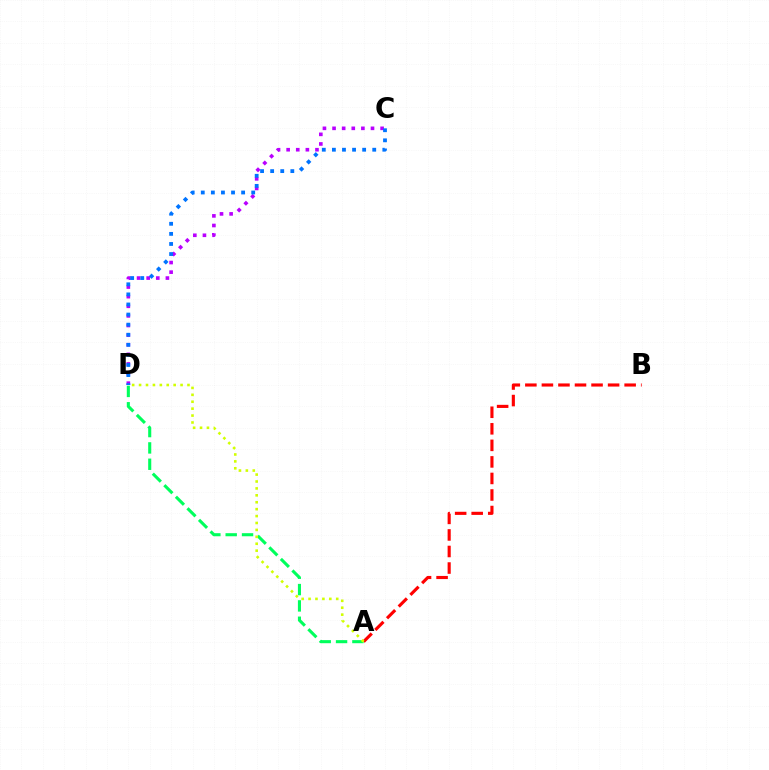{('C', 'D'): [{'color': '#b900ff', 'line_style': 'dotted', 'thickness': 2.61}, {'color': '#0074ff', 'line_style': 'dotted', 'thickness': 2.74}], ('A', 'B'): [{'color': '#ff0000', 'line_style': 'dashed', 'thickness': 2.25}], ('A', 'D'): [{'color': '#00ff5c', 'line_style': 'dashed', 'thickness': 2.22}, {'color': '#d1ff00', 'line_style': 'dotted', 'thickness': 1.88}]}